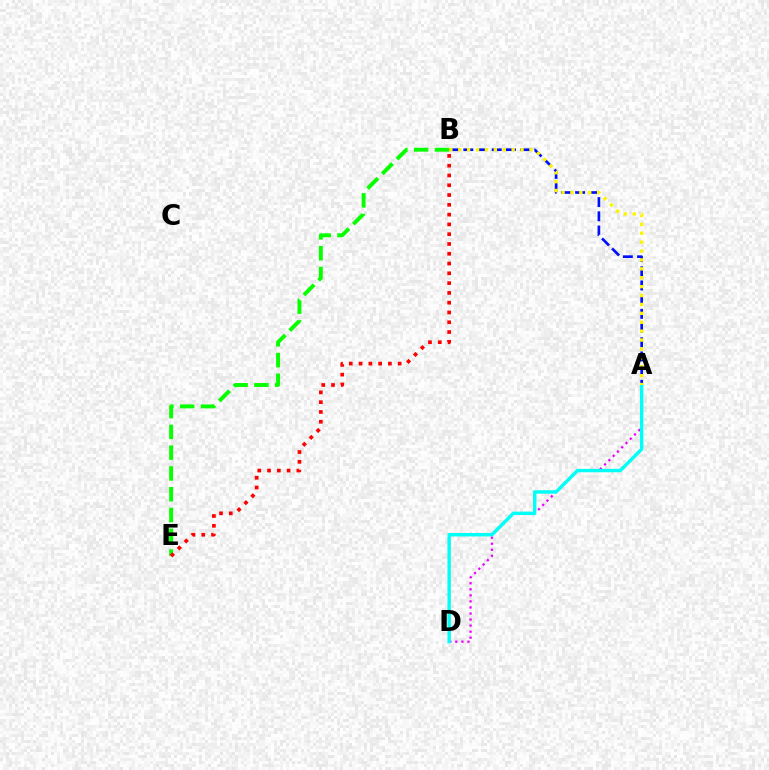{('A', 'B'): [{'color': '#0010ff', 'line_style': 'dashed', 'thickness': 1.93}, {'color': '#fcf500', 'line_style': 'dotted', 'thickness': 2.42}], ('A', 'D'): [{'color': '#ee00ff', 'line_style': 'dotted', 'thickness': 1.64}, {'color': '#00fff6', 'line_style': 'solid', 'thickness': 2.45}], ('B', 'E'): [{'color': '#08ff00', 'line_style': 'dashed', 'thickness': 2.82}, {'color': '#ff0000', 'line_style': 'dotted', 'thickness': 2.66}]}